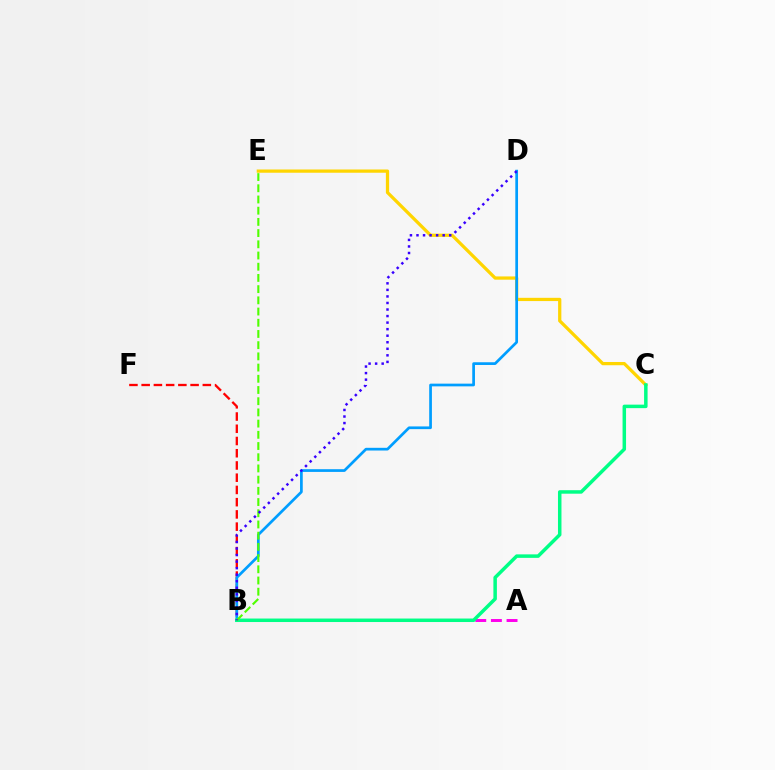{('C', 'E'): [{'color': '#ffd500', 'line_style': 'solid', 'thickness': 2.34}], ('B', 'F'): [{'color': '#ff0000', 'line_style': 'dashed', 'thickness': 1.66}], ('A', 'B'): [{'color': '#ff00ed', 'line_style': 'dashed', 'thickness': 2.13}], ('B', 'D'): [{'color': '#009eff', 'line_style': 'solid', 'thickness': 1.95}, {'color': '#3700ff', 'line_style': 'dotted', 'thickness': 1.78}], ('B', 'C'): [{'color': '#00ff86', 'line_style': 'solid', 'thickness': 2.51}], ('B', 'E'): [{'color': '#4fff00', 'line_style': 'dashed', 'thickness': 1.52}]}